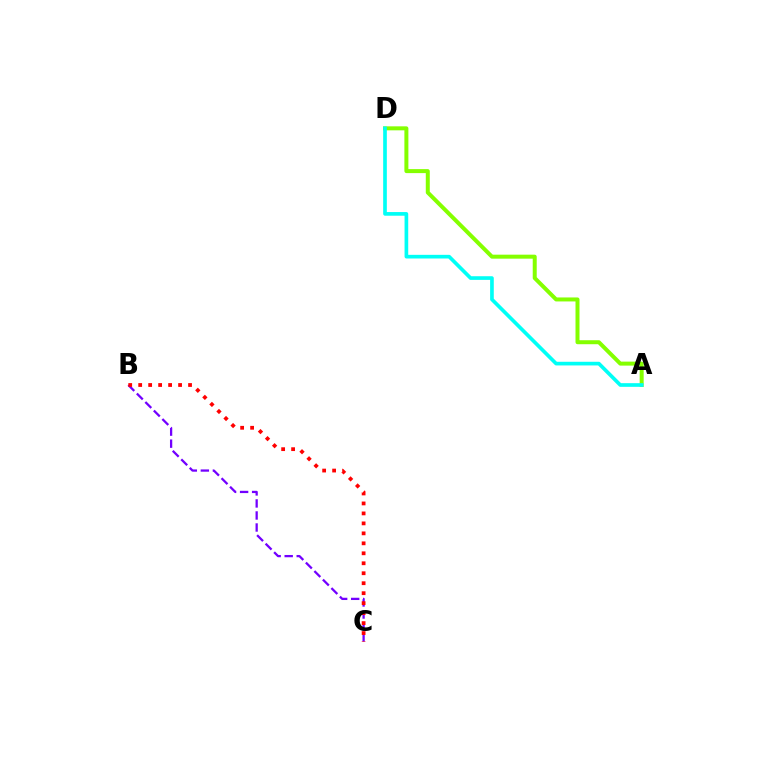{('B', 'C'): [{'color': '#7200ff', 'line_style': 'dashed', 'thickness': 1.63}, {'color': '#ff0000', 'line_style': 'dotted', 'thickness': 2.71}], ('A', 'D'): [{'color': '#84ff00', 'line_style': 'solid', 'thickness': 2.87}, {'color': '#00fff6', 'line_style': 'solid', 'thickness': 2.64}]}